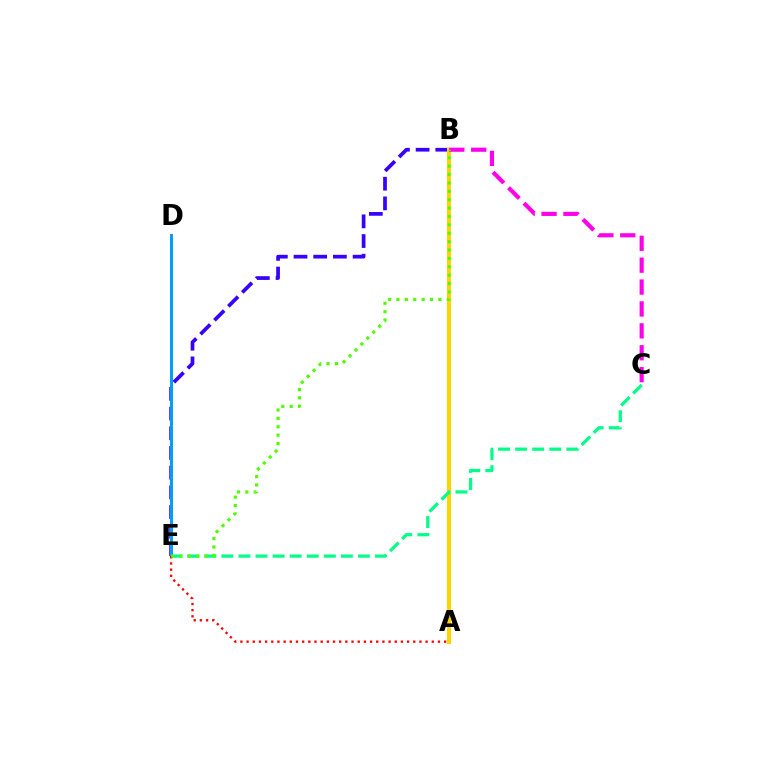{('B', 'E'): [{'color': '#3700ff', 'line_style': 'dashed', 'thickness': 2.67}, {'color': '#4fff00', 'line_style': 'dotted', 'thickness': 2.28}], ('A', 'B'): [{'color': '#ffd500', 'line_style': 'solid', 'thickness': 2.94}], ('B', 'C'): [{'color': '#ff00ed', 'line_style': 'dashed', 'thickness': 2.97}], ('C', 'E'): [{'color': '#00ff86', 'line_style': 'dashed', 'thickness': 2.32}], ('D', 'E'): [{'color': '#009eff', 'line_style': 'solid', 'thickness': 2.14}], ('A', 'E'): [{'color': '#ff0000', 'line_style': 'dotted', 'thickness': 1.68}]}